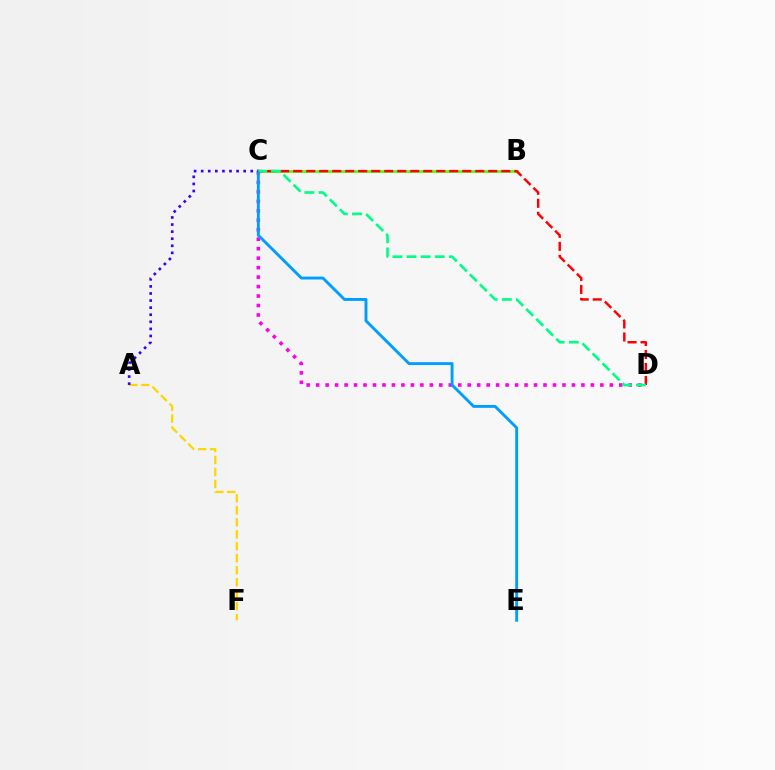{('B', 'C'): [{'color': '#4fff00', 'line_style': 'solid', 'thickness': 1.91}], ('C', 'D'): [{'color': '#ff00ed', 'line_style': 'dotted', 'thickness': 2.57}, {'color': '#ff0000', 'line_style': 'dashed', 'thickness': 1.77}, {'color': '#00ff86', 'line_style': 'dashed', 'thickness': 1.92}], ('C', 'E'): [{'color': '#009eff', 'line_style': 'solid', 'thickness': 2.09}], ('A', 'F'): [{'color': '#ffd500', 'line_style': 'dashed', 'thickness': 1.63}], ('A', 'C'): [{'color': '#3700ff', 'line_style': 'dotted', 'thickness': 1.92}]}